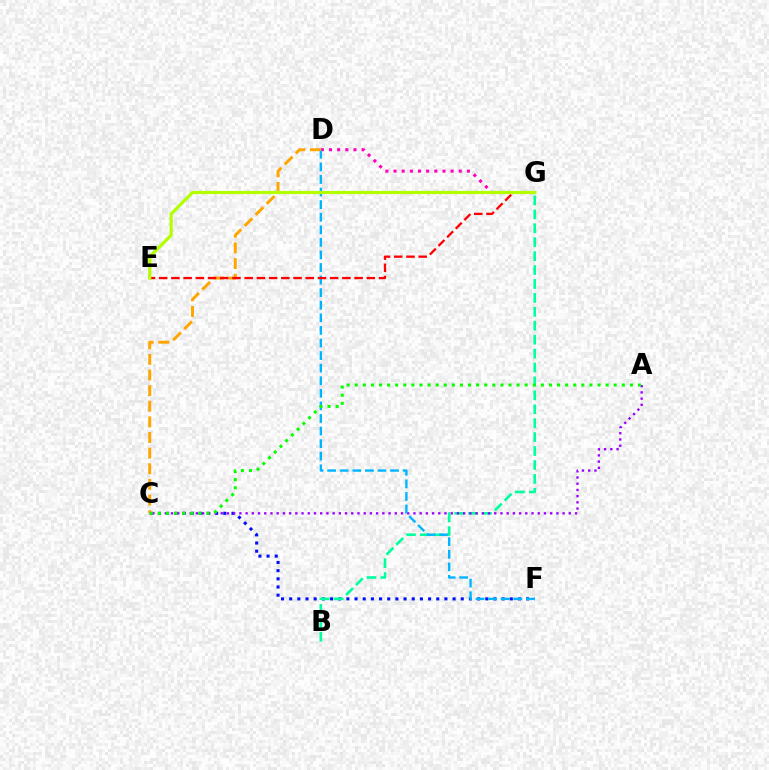{('C', 'F'): [{'color': '#0010ff', 'line_style': 'dotted', 'thickness': 2.22}], ('D', 'G'): [{'color': '#ff00bd', 'line_style': 'dotted', 'thickness': 2.22}], ('B', 'G'): [{'color': '#00ff9d', 'line_style': 'dashed', 'thickness': 1.89}], ('A', 'C'): [{'color': '#9b00ff', 'line_style': 'dotted', 'thickness': 1.69}, {'color': '#08ff00', 'line_style': 'dotted', 'thickness': 2.2}], ('D', 'F'): [{'color': '#00b5ff', 'line_style': 'dashed', 'thickness': 1.71}], ('C', 'D'): [{'color': '#ffa500', 'line_style': 'dashed', 'thickness': 2.12}], ('E', 'G'): [{'color': '#ff0000', 'line_style': 'dashed', 'thickness': 1.66}, {'color': '#b3ff00', 'line_style': 'solid', 'thickness': 2.31}]}